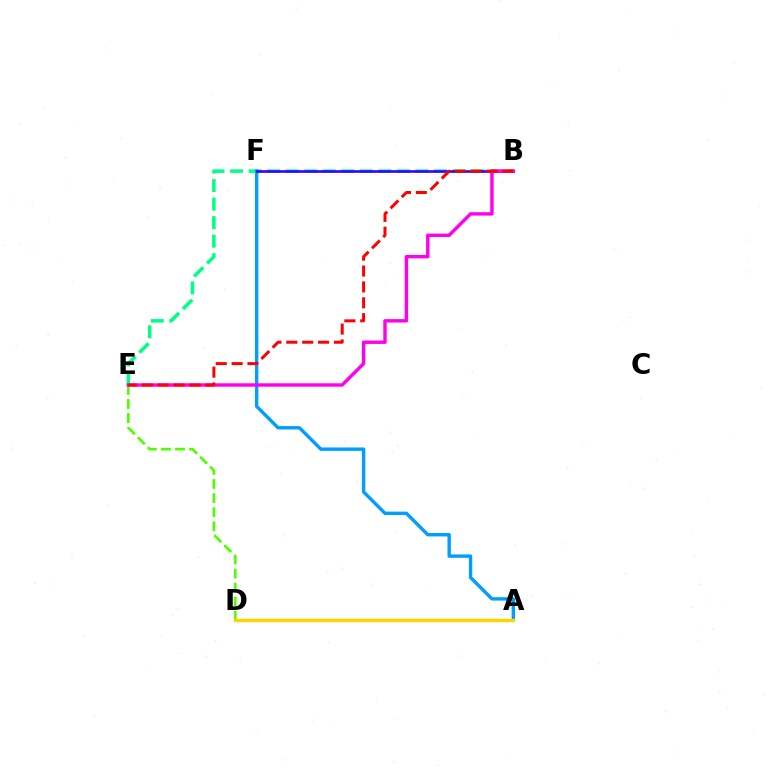{('B', 'E'): [{'color': '#00ff86', 'line_style': 'dashed', 'thickness': 2.52}, {'color': '#ff00ed', 'line_style': 'solid', 'thickness': 2.46}, {'color': '#ff0000', 'line_style': 'dashed', 'thickness': 2.16}], ('A', 'F'): [{'color': '#009eff', 'line_style': 'solid', 'thickness': 2.44}], ('B', 'F'): [{'color': '#3700ff', 'line_style': 'solid', 'thickness': 1.89}], ('D', 'E'): [{'color': '#4fff00', 'line_style': 'dashed', 'thickness': 1.91}], ('A', 'D'): [{'color': '#ffd500', 'line_style': 'solid', 'thickness': 2.45}]}